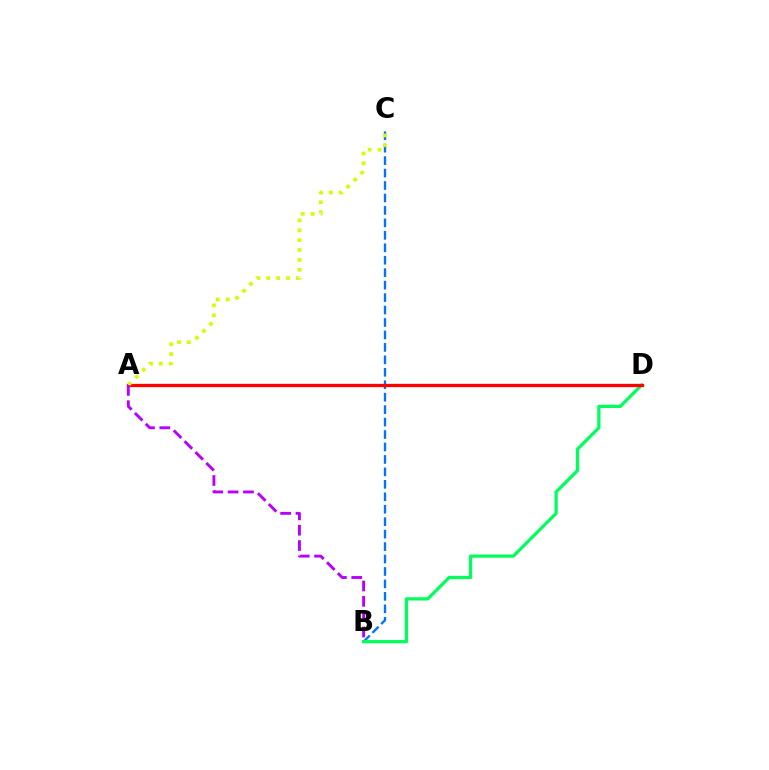{('B', 'C'): [{'color': '#0074ff', 'line_style': 'dashed', 'thickness': 1.69}], ('B', 'D'): [{'color': '#00ff5c', 'line_style': 'solid', 'thickness': 2.33}], ('A', 'D'): [{'color': '#ff0000', 'line_style': 'solid', 'thickness': 2.36}], ('A', 'C'): [{'color': '#d1ff00', 'line_style': 'dotted', 'thickness': 2.68}], ('A', 'B'): [{'color': '#b900ff', 'line_style': 'dashed', 'thickness': 2.08}]}